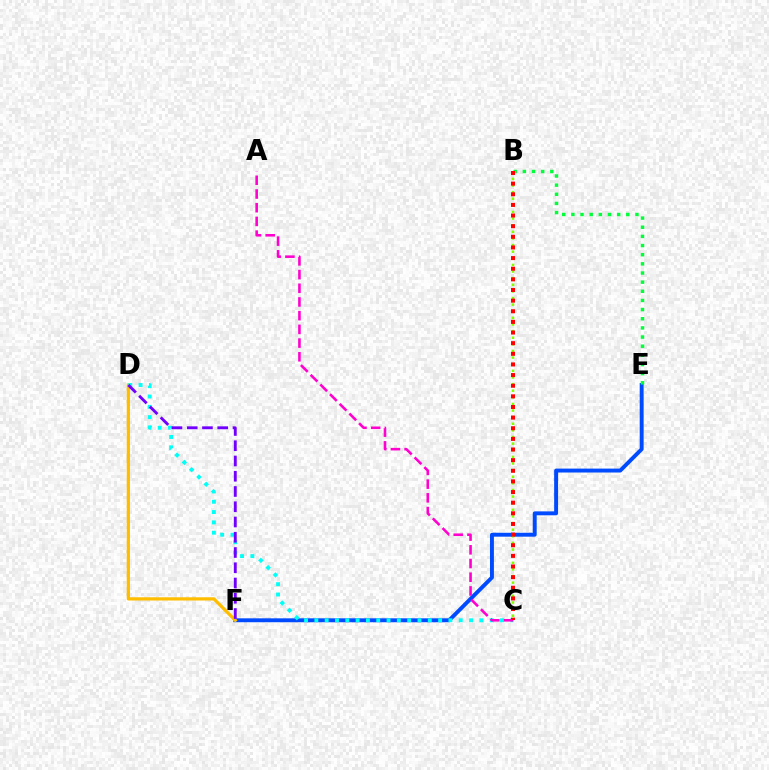{('E', 'F'): [{'color': '#004bff', 'line_style': 'solid', 'thickness': 2.82}], ('B', 'C'): [{'color': '#84ff00', 'line_style': 'dotted', 'thickness': 1.8}, {'color': '#ff0000', 'line_style': 'dotted', 'thickness': 2.89}], ('B', 'E'): [{'color': '#00ff39', 'line_style': 'dotted', 'thickness': 2.49}], ('D', 'F'): [{'color': '#ffbd00', 'line_style': 'solid', 'thickness': 2.33}, {'color': '#7200ff', 'line_style': 'dashed', 'thickness': 2.07}], ('C', 'D'): [{'color': '#00fff6', 'line_style': 'dotted', 'thickness': 2.8}], ('A', 'C'): [{'color': '#ff00cf', 'line_style': 'dashed', 'thickness': 1.86}]}